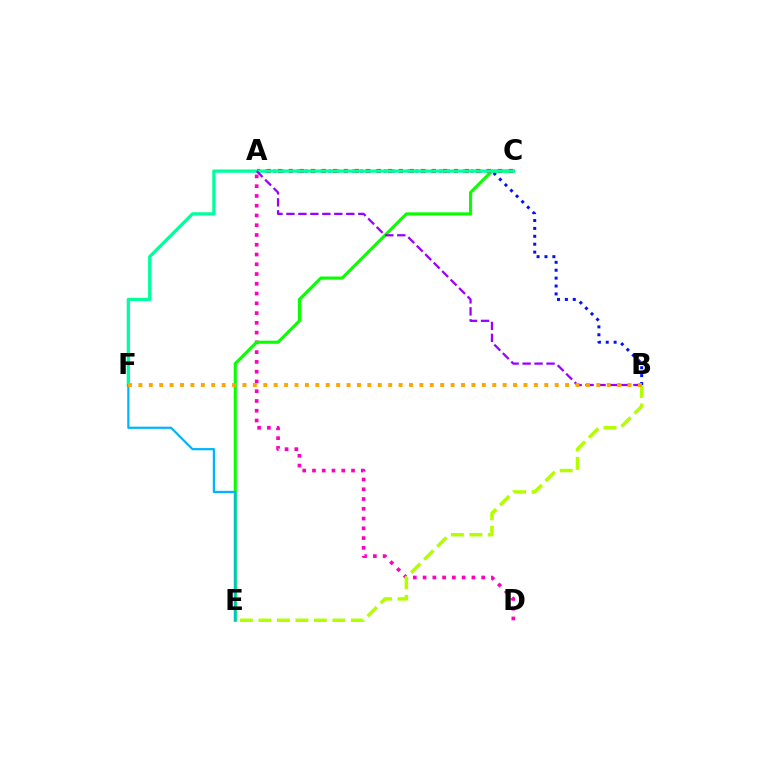{('A', 'D'): [{'color': '#ff00bd', 'line_style': 'dotted', 'thickness': 2.65}], ('C', 'E'): [{'color': '#08ff00', 'line_style': 'solid', 'thickness': 2.23}], ('A', 'B'): [{'color': '#0010ff', 'line_style': 'dotted', 'thickness': 2.15}, {'color': '#9b00ff', 'line_style': 'dashed', 'thickness': 1.63}], ('A', 'C'): [{'color': '#ff0000', 'line_style': 'dotted', 'thickness': 2.99}], ('C', 'F'): [{'color': '#00ff9d', 'line_style': 'solid', 'thickness': 2.37}], ('B', 'E'): [{'color': '#b3ff00', 'line_style': 'dashed', 'thickness': 2.51}], ('E', 'F'): [{'color': '#00b5ff', 'line_style': 'solid', 'thickness': 1.59}], ('B', 'F'): [{'color': '#ffa500', 'line_style': 'dotted', 'thickness': 2.83}]}